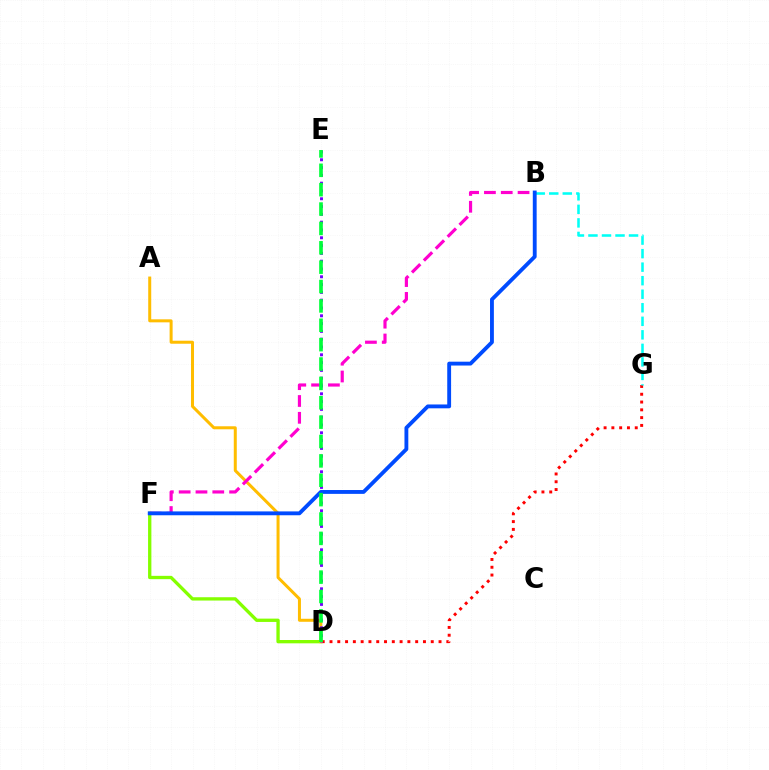{('D', 'G'): [{'color': '#ff0000', 'line_style': 'dotted', 'thickness': 2.12}], ('D', 'F'): [{'color': '#84ff00', 'line_style': 'solid', 'thickness': 2.39}], ('A', 'D'): [{'color': '#ffbd00', 'line_style': 'solid', 'thickness': 2.16}], ('B', 'F'): [{'color': '#ff00cf', 'line_style': 'dashed', 'thickness': 2.28}, {'color': '#004bff', 'line_style': 'solid', 'thickness': 2.77}], ('B', 'G'): [{'color': '#00fff6', 'line_style': 'dashed', 'thickness': 1.84}], ('D', 'E'): [{'color': '#7200ff', 'line_style': 'dotted', 'thickness': 2.12}, {'color': '#00ff39', 'line_style': 'dashed', 'thickness': 2.63}]}